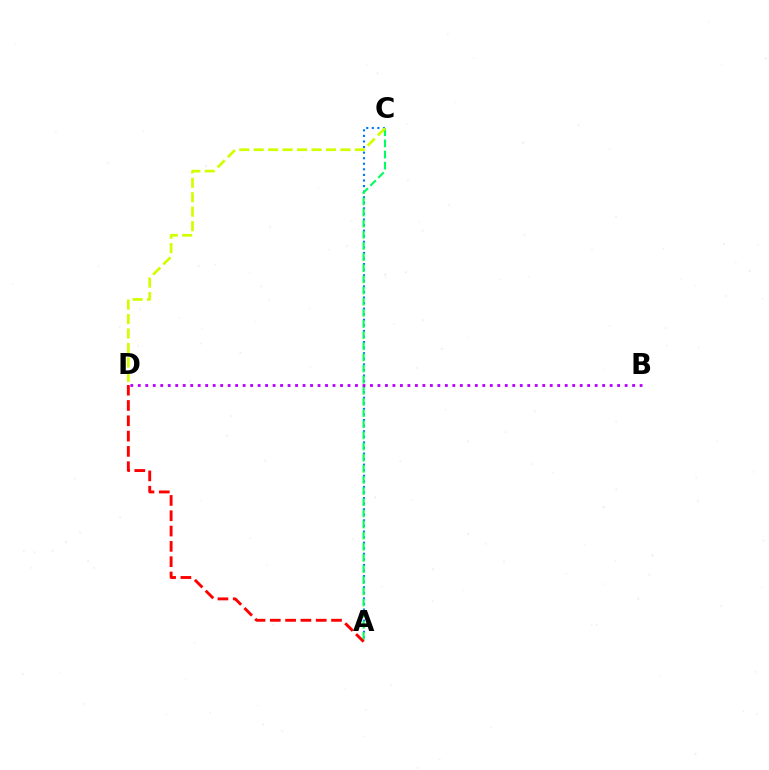{('A', 'C'): [{'color': '#0074ff', 'line_style': 'dotted', 'thickness': 1.51}, {'color': '#00ff5c', 'line_style': 'dashed', 'thickness': 1.51}], ('B', 'D'): [{'color': '#b900ff', 'line_style': 'dotted', 'thickness': 2.03}], ('C', 'D'): [{'color': '#d1ff00', 'line_style': 'dashed', 'thickness': 1.96}], ('A', 'D'): [{'color': '#ff0000', 'line_style': 'dashed', 'thickness': 2.08}]}